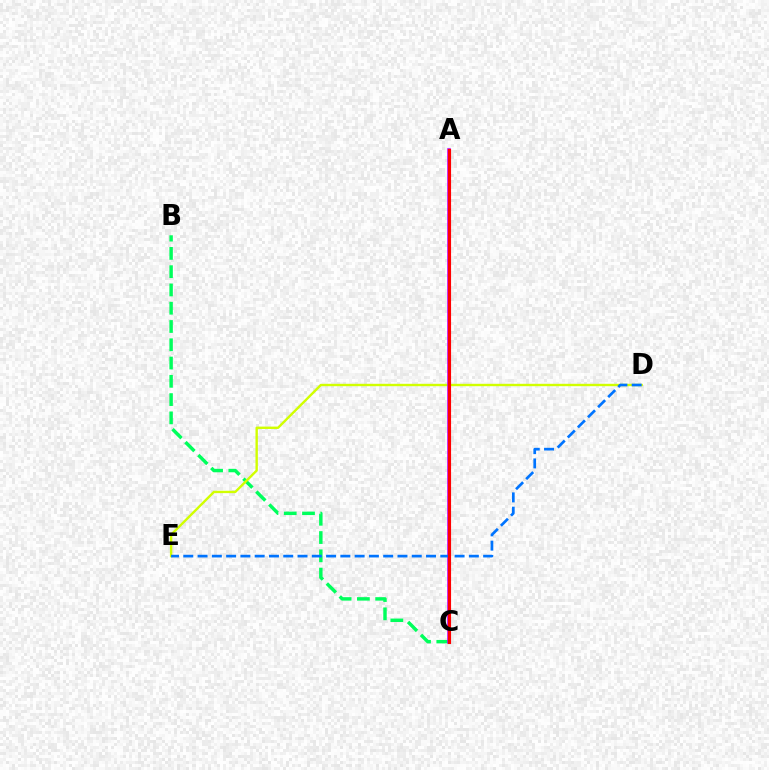{('B', 'C'): [{'color': '#00ff5c', 'line_style': 'dashed', 'thickness': 2.48}], ('D', 'E'): [{'color': '#d1ff00', 'line_style': 'solid', 'thickness': 1.72}, {'color': '#0074ff', 'line_style': 'dashed', 'thickness': 1.94}], ('A', 'C'): [{'color': '#b900ff', 'line_style': 'solid', 'thickness': 2.55}, {'color': '#ff0000', 'line_style': 'solid', 'thickness': 2.25}]}